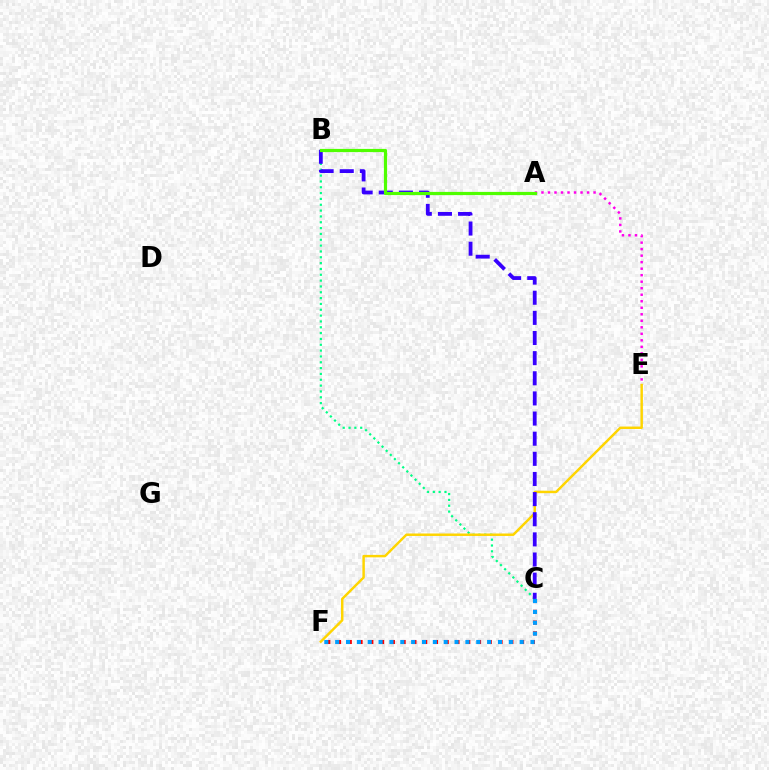{('C', 'F'): [{'color': '#ff0000', 'line_style': 'dotted', 'thickness': 2.93}, {'color': '#009eff', 'line_style': 'dotted', 'thickness': 2.95}], ('B', 'C'): [{'color': '#00ff86', 'line_style': 'dotted', 'thickness': 1.59}, {'color': '#3700ff', 'line_style': 'dashed', 'thickness': 2.74}], ('A', 'E'): [{'color': '#ff00ed', 'line_style': 'dotted', 'thickness': 1.77}], ('E', 'F'): [{'color': '#ffd500', 'line_style': 'solid', 'thickness': 1.77}], ('A', 'B'): [{'color': '#4fff00', 'line_style': 'solid', 'thickness': 2.3}]}